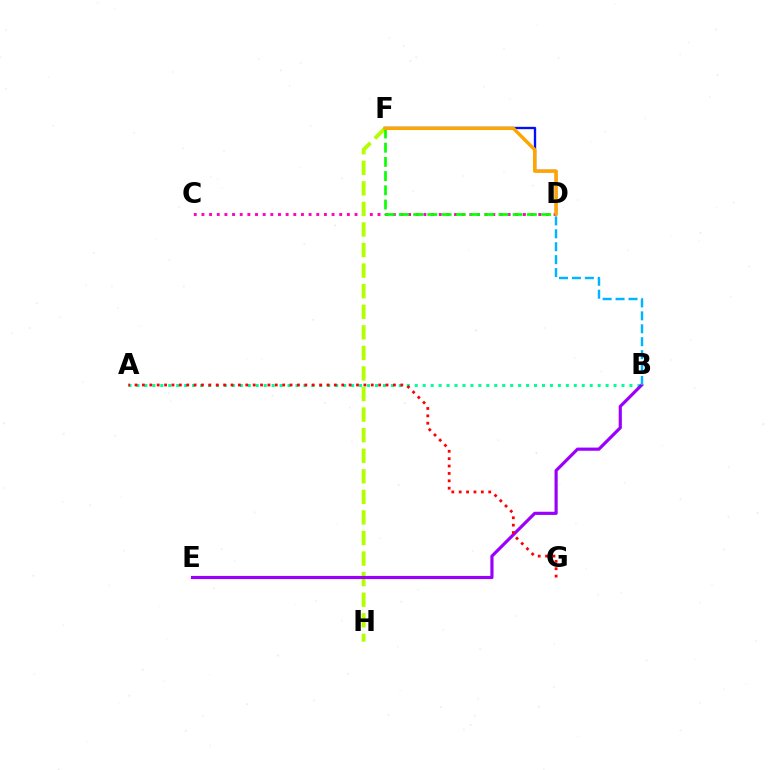{('D', 'F'): [{'color': '#0010ff', 'line_style': 'solid', 'thickness': 1.69}, {'color': '#08ff00', 'line_style': 'dashed', 'thickness': 1.93}, {'color': '#ffa500', 'line_style': 'solid', 'thickness': 2.47}], ('C', 'D'): [{'color': '#ff00bd', 'line_style': 'dotted', 'thickness': 2.08}], ('A', 'B'): [{'color': '#00ff9d', 'line_style': 'dotted', 'thickness': 2.16}], ('F', 'H'): [{'color': '#b3ff00', 'line_style': 'dashed', 'thickness': 2.79}], ('B', 'E'): [{'color': '#9b00ff', 'line_style': 'solid', 'thickness': 2.27}], ('A', 'G'): [{'color': '#ff0000', 'line_style': 'dotted', 'thickness': 2.01}], ('B', 'D'): [{'color': '#00b5ff', 'line_style': 'dashed', 'thickness': 1.76}]}